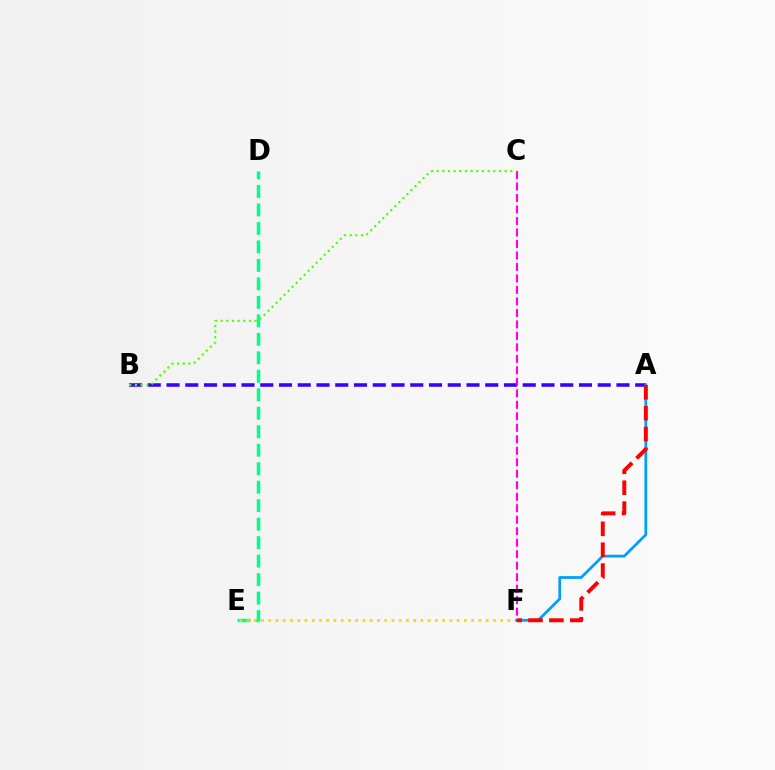{('A', 'B'): [{'color': '#3700ff', 'line_style': 'dashed', 'thickness': 2.55}], ('D', 'E'): [{'color': '#00ff86', 'line_style': 'dashed', 'thickness': 2.51}], ('E', 'F'): [{'color': '#ffd500', 'line_style': 'dotted', 'thickness': 1.97}], ('A', 'F'): [{'color': '#009eff', 'line_style': 'solid', 'thickness': 1.98}, {'color': '#ff0000', 'line_style': 'dashed', 'thickness': 2.84}], ('C', 'F'): [{'color': '#ff00ed', 'line_style': 'dashed', 'thickness': 1.56}], ('B', 'C'): [{'color': '#4fff00', 'line_style': 'dotted', 'thickness': 1.54}]}